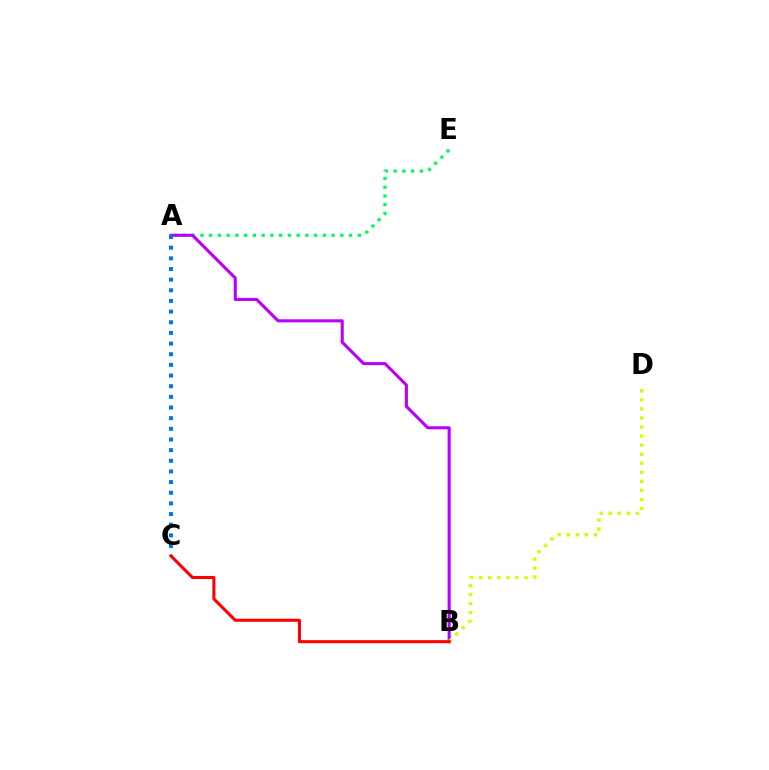{('A', 'E'): [{'color': '#00ff5c', 'line_style': 'dotted', 'thickness': 2.38}], ('A', 'B'): [{'color': '#b900ff', 'line_style': 'solid', 'thickness': 2.22}], ('B', 'D'): [{'color': '#d1ff00', 'line_style': 'dotted', 'thickness': 2.46}], ('A', 'C'): [{'color': '#0074ff', 'line_style': 'dotted', 'thickness': 2.9}], ('B', 'C'): [{'color': '#ff0000', 'line_style': 'solid', 'thickness': 2.2}]}